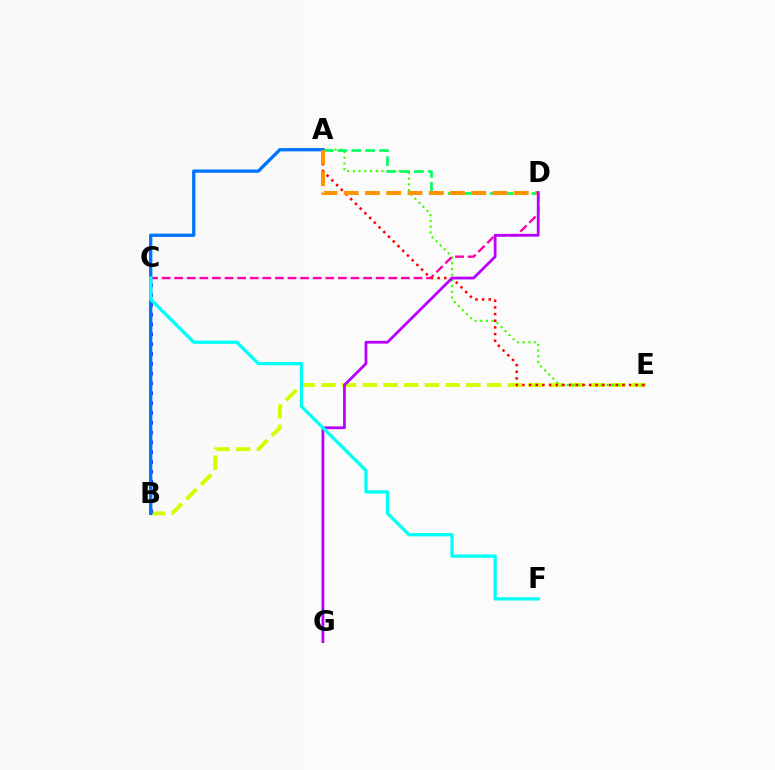{('B', 'E'): [{'color': '#d1ff00', 'line_style': 'dashed', 'thickness': 2.81}], ('B', 'C'): [{'color': '#2500ff', 'line_style': 'dotted', 'thickness': 2.67}], ('A', 'E'): [{'color': '#3dff00', 'line_style': 'dotted', 'thickness': 1.55}, {'color': '#ff0000', 'line_style': 'dotted', 'thickness': 1.81}], ('C', 'D'): [{'color': '#ff00ac', 'line_style': 'dashed', 'thickness': 1.71}], ('A', 'D'): [{'color': '#00ff5c', 'line_style': 'dashed', 'thickness': 1.89}, {'color': '#ff9400', 'line_style': 'dashed', 'thickness': 2.89}], ('A', 'B'): [{'color': '#0074ff', 'line_style': 'solid', 'thickness': 2.38}], ('D', 'G'): [{'color': '#b900ff', 'line_style': 'solid', 'thickness': 2.0}], ('C', 'F'): [{'color': '#00fff6', 'line_style': 'solid', 'thickness': 2.36}]}